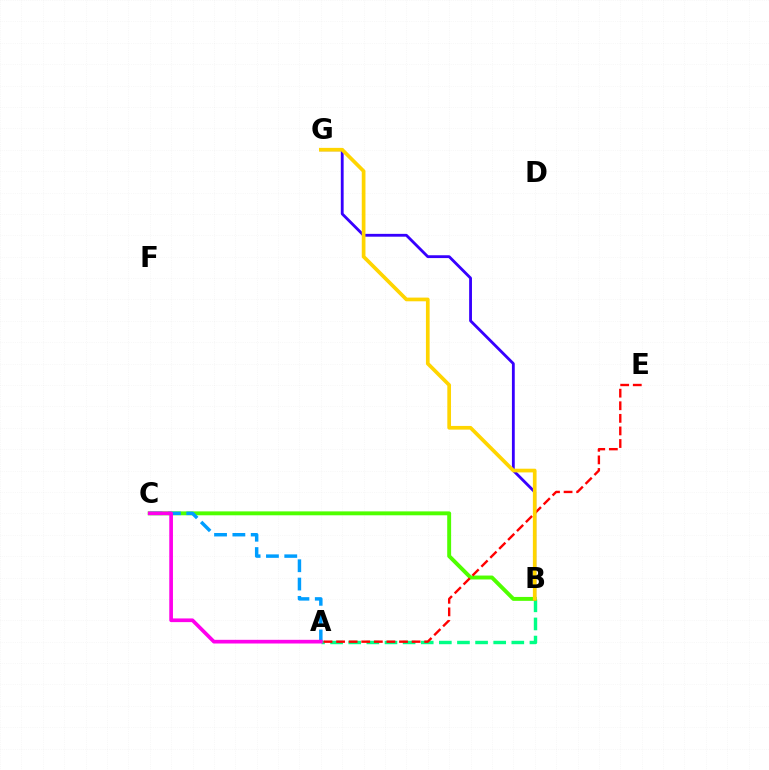{('A', 'B'): [{'color': '#00ff86', 'line_style': 'dashed', 'thickness': 2.46}], ('B', 'C'): [{'color': '#4fff00', 'line_style': 'solid', 'thickness': 2.82}], ('B', 'G'): [{'color': '#3700ff', 'line_style': 'solid', 'thickness': 2.04}, {'color': '#ffd500', 'line_style': 'solid', 'thickness': 2.66}], ('A', 'E'): [{'color': '#ff0000', 'line_style': 'dashed', 'thickness': 1.71}], ('A', 'C'): [{'color': '#009eff', 'line_style': 'dashed', 'thickness': 2.49}, {'color': '#ff00ed', 'line_style': 'solid', 'thickness': 2.65}]}